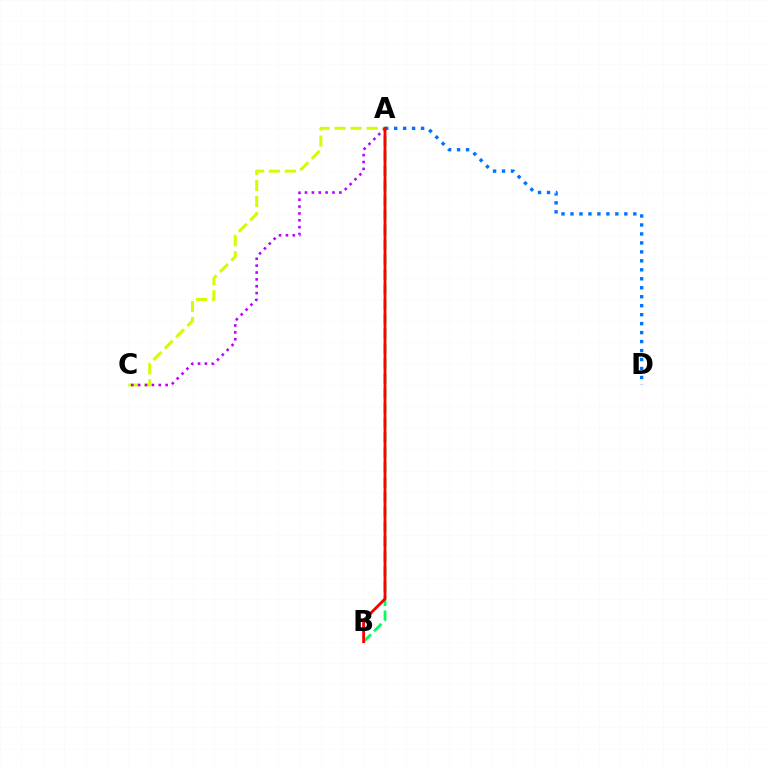{('A', 'C'): [{'color': '#d1ff00', 'line_style': 'dashed', 'thickness': 2.17}, {'color': '#b900ff', 'line_style': 'dotted', 'thickness': 1.87}], ('A', 'B'): [{'color': '#00ff5c', 'line_style': 'dashed', 'thickness': 2.01}, {'color': '#ff0000', 'line_style': 'solid', 'thickness': 2.04}], ('A', 'D'): [{'color': '#0074ff', 'line_style': 'dotted', 'thickness': 2.44}]}